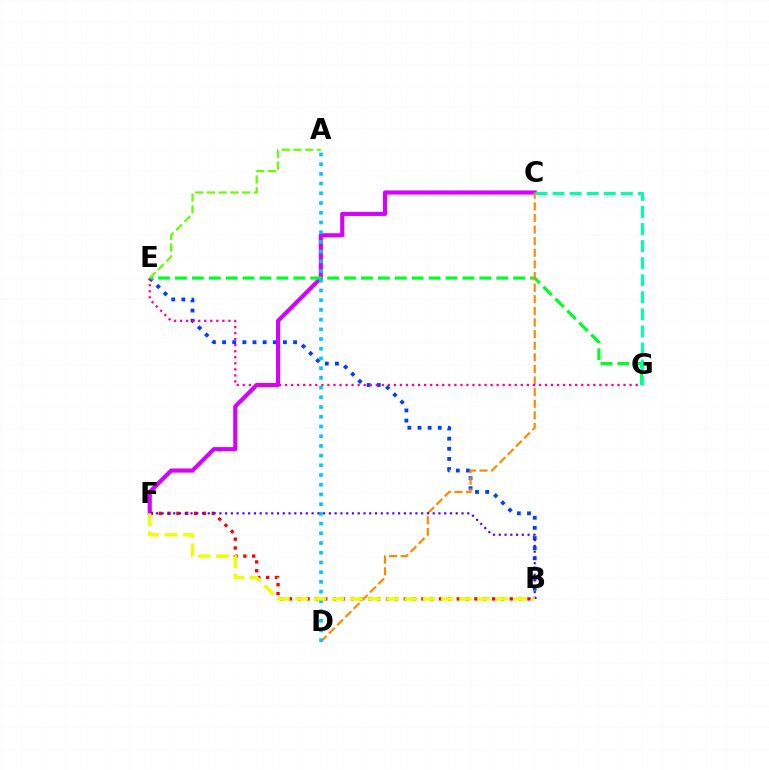{('B', 'E'): [{'color': '#003fff', 'line_style': 'dotted', 'thickness': 2.76}], ('B', 'F'): [{'color': '#ff0000', 'line_style': 'dotted', 'thickness': 2.4}, {'color': '#4f00ff', 'line_style': 'dotted', 'thickness': 1.57}, {'color': '#eeff00', 'line_style': 'dashed', 'thickness': 2.47}], ('C', 'F'): [{'color': '#d600ff', 'line_style': 'solid', 'thickness': 2.98}], ('E', 'G'): [{'color': '#00ff27', 'line_style': 'dashed', 'thickness': 2.3}, {'color': '#ff00a0', 'line_style': 'dotted', 'thickness': 1.64}], ('C', 'D'): [{'color': '#ff8800', 'line_style': 'dashed', 'thickness': 1.58}], ('A', 'D'): [{'color': '#00c7ff', 'line_style': 'dotted', 'thickness': 2.64}], ('A', 'E'): [{'color': '#66ff00', 'line_style': 'dashed', 'thickness': 1.6}], ('C', 'G'): [{'color': '#00ffaf', 'line_style': 'dashed', 'thickness': 2.32}]}